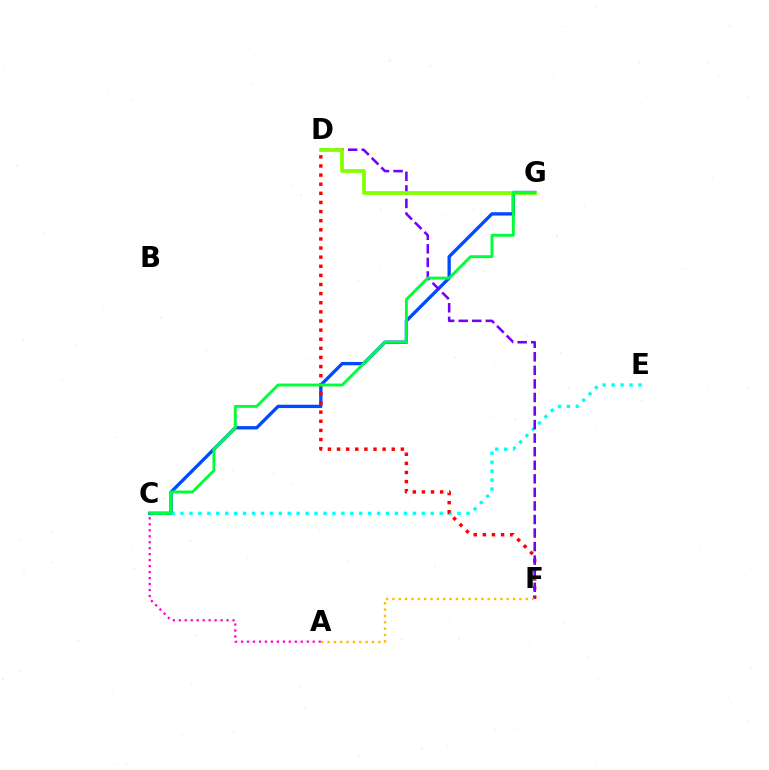{('C', 'G'): [{'color': '#004bff', 'line_style': 'solid', 'thickness': 2.4}, {'color': '#00ff39', 'line_style': 'solid', 'thickness': 2.08}], ('C', 'E'): [{'color': '#00fff6', 'line_style': 'dotted', 'thickness': 2.43}], ('D', 'F'): [{'color': '#ff0000', 'line_style': 'dotted', 'thickness': 2.48}, {'color': '#7200ff', 'line_style': 'dashed', 'thickness': 1.84}], ('A', 'F'): [{'color': '#ffbd00', 'line_style': 'dotted', 'thickness': 1.72}], ('D', 'G'): [{'color': '#84ff00', 'line_style': 'solid', 'thickness': 2.71}], ('A', 'C'): [{'color': '#ff00cf', 'line_style': 'dotted', 'thickness': 1.62}]}